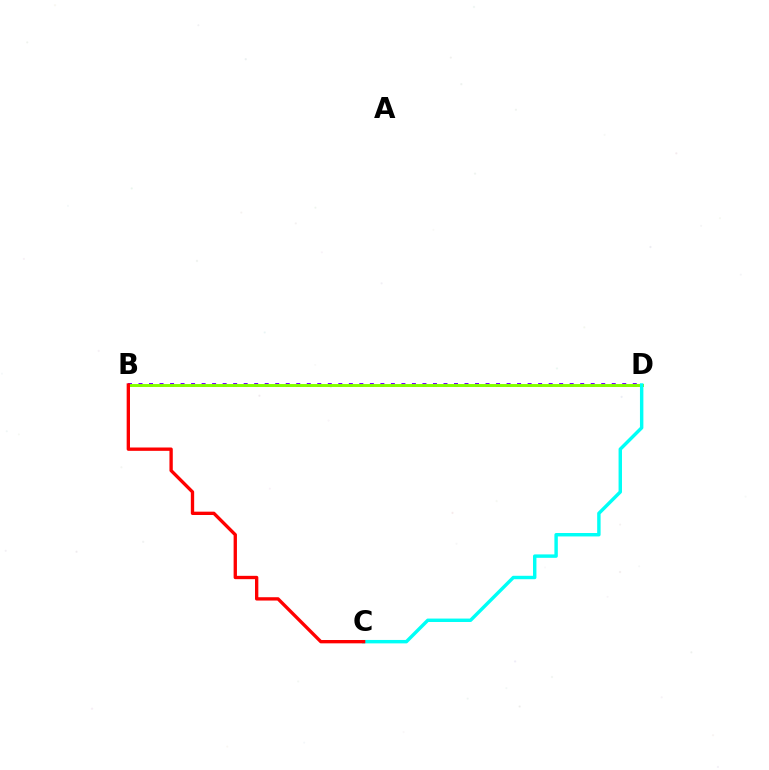{('B', 'D'): [{'color': '#7200ff', 'line_style': 'dotted', 'thickness': 2.86}, {'color': '#84ff00', 'line_style': 'solid', 'thickness': 2.13}], ('C', 'D'): [{'color': '#00fff6', 'line_style': 'solid', 'thickness': 2.47}], ('B', 'C'): [{'color': '#ff0000', 'line_style': 'solid', 'thickness': 2.4}]}